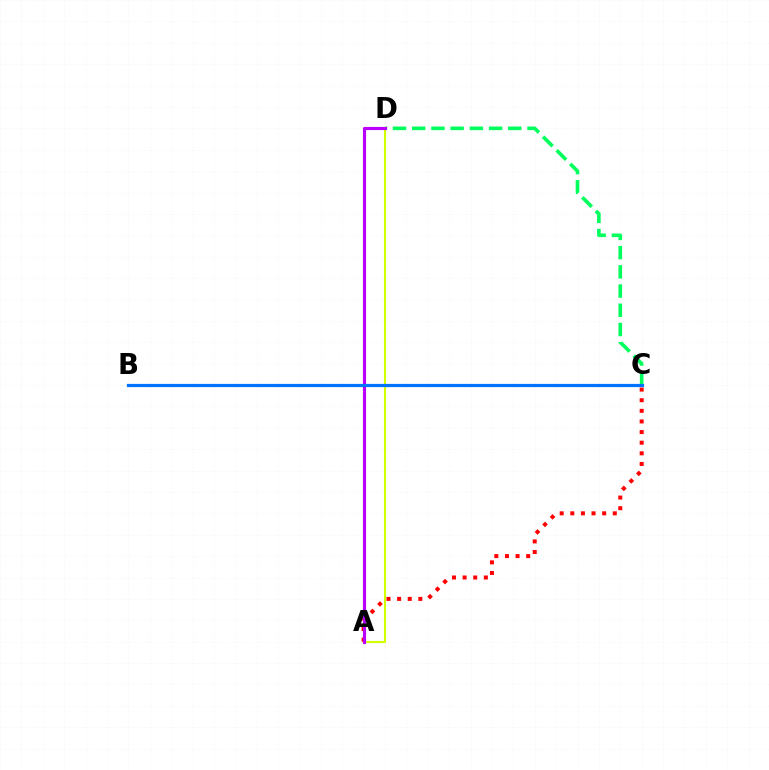{('C', 'D'): [{'color': '#00ff5c', 'line_style': 'dashed', 'thickness': 2.61}], ('A', 'D'): [{'color': '#d1ff00', 'line_style': 'solid', 'thickness': 1.53}, {'color': '#b900ff', 'line_style': 'solid', 'thickness': 2.26}], ('A', 'C'): [{'color': '#ff0000', 'line_style': 'dotted', 'thickness': 2.89}], ('B', 'C'): [{'color': '#0074ff', 'line_style': 'solid', 'thickness': 2.33}]}